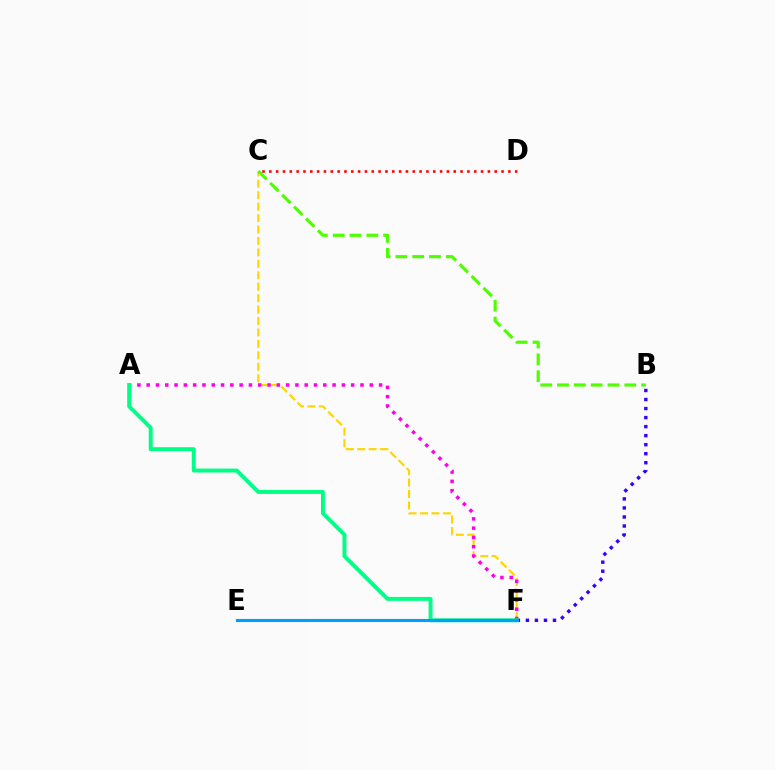{('C', 'D'): [{'color': '#ff0000', 'line_style': 'dotted', 'thickness': 1.86}], ('C', 'F'): [{'color': '#ffd500', 'line_style': 'dashed', 'thickness': 1.55}], ('B', 'F'): [{'color': '#3700ff', 'line_style': 'dotted', 'thickness': 2.45}], ('A', 'F'): [{'color': '#ff00ed', 'line_style': 'dotted', 'thickness': 2.53}, {'color': '#00ff86', 'line_style': 'solid', 'thickness': 2.84}], ('E', 'F'): [{'color': '#009eff', 'line_style': 'solid', 'thickness': 2.24}], ('B', 'C'): [{'color': '#4fff00', 'line_style': 'dashed', 'thickness': 2.28}]}